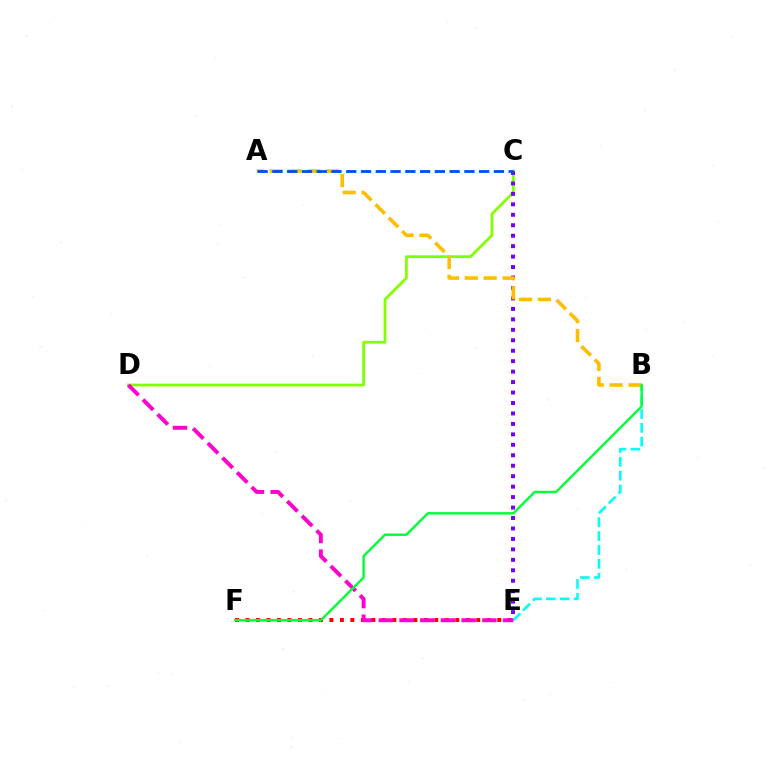{('B', 'E'): [{'color': '#00fff6', 'line_style': 'dashed', 'thickness': 1.88}], ('C', 'D'): [{'color': '#84ff00', 'line_style': 'solid', 'thickness': 1.99}], ('C', 'E'): [{'color': '#7200ff', 'line_style': 'dotted', 'thickness': 2.84}], ('A', 'B'): [{'color': '#ffbd00', 'line_style': 'dashed', 'thickness': 2.57}], ('E', 'F'): [{'color': '#ff0000', 'line_style': 'dotted', 'thickness': 2.85}], ('D', 'E'): [{'color': '#ff00cf', 'line_style': 'dashed', 'thickness': 2.81}], ('B', 'F'): [{'color': '#00ff39', 'line_style': 'solid', 'thickness': 1.73}], ('A', 'C'): [{'color': '#004bff', 'line_style': 'dashed', 'thickness': 2.01}]}